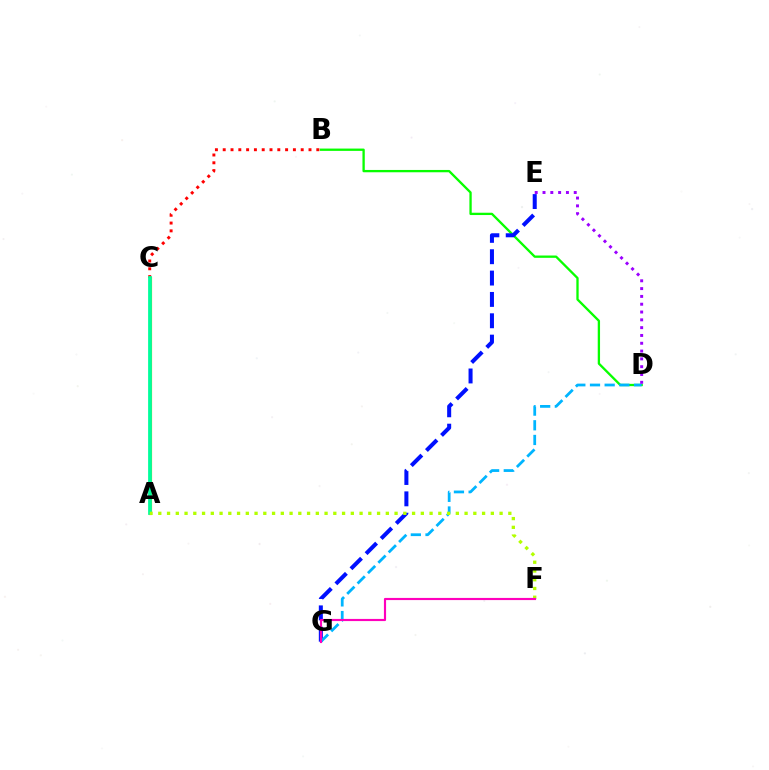{('A', 'C'): [{'color': '#ffa500', 'line_style': 'solid', 'thickness': 2.29}, {'color': '#00ff9d', 'line_style': 'solid', 'thickness': 2.7}], ('B', 'D'): [{'color': '#08ff00', 'line_style': 'solid', 'thickness': 1.67}], ('E', 'G'): [{'color': '#0010ff', 'line_style': 'dashed', 'thickness': 2.9}], ('D', 'G'): [{'color': '#00b5ff', 'line_style': 'dashed', 'thickness': 1.99}], ('B', 'C'): [{'color': '#ff0000', 'line_style': 'dotted', 'thickness': 2.12}], ('D', 'E'): [{'color': '#9b00ff', 'line_style': 'dotted', 'thickness': 2.12}], ('A', 'F'): [{'color': '#b3ff00', 'line_style': 'dotted', 'thickness': 2.38}], ('F', 'G'): [{'color': '#ff00bd', 'line_style': 'solid', 'thickness': 1.55}]}